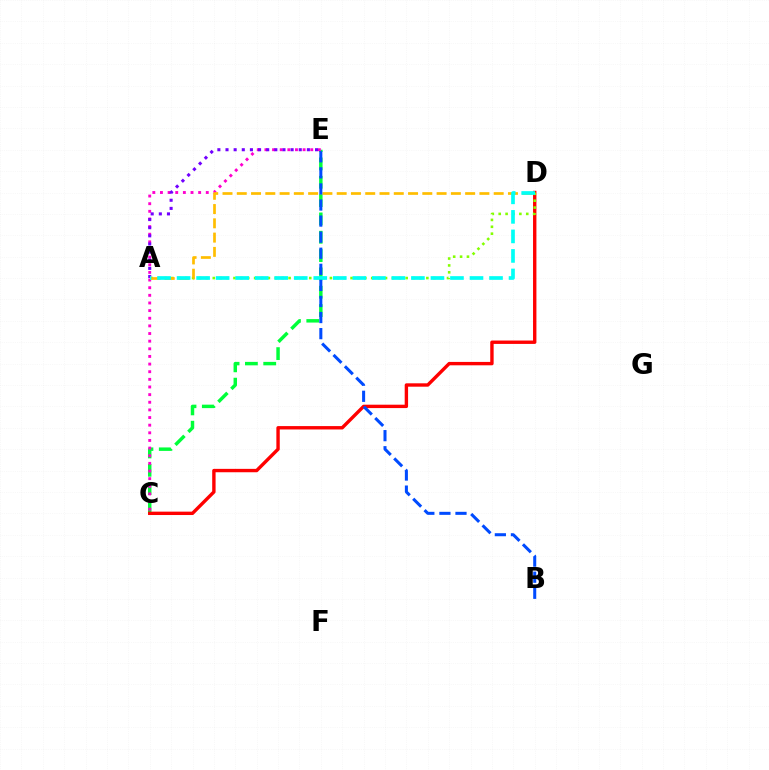{('C', 'E'): [{'color': '#00ff39', 'line_style': 'dashed', 'thickness': 2.49}, {'color': '#ff00cf', 'line_style': 'dotted', 'thickness': 2.08}], ('C', 'D'): [{'color': '#ff0000', 'line_style': 'solid', 'thickness': 2.44}], ('A', 'D'): [{'color': '#84ff00', 'line_style': 'dotted', 'thickness': 1.87}, {'color': '#ffbd00', 'line_style': 'dashed', 'thickness': 1.94}, {'color': '#00fff6', 'line_style': 'dashed', 'thickness': 2.65}], ('A', 'E'): [{'color': '#7200ff', 'line_style': 'dotted', 'thickness': 2.21}], ('B', 'E'): [{'color': '#004bff', 'line_style': 'dashed', 'thickness': 2.18}]}